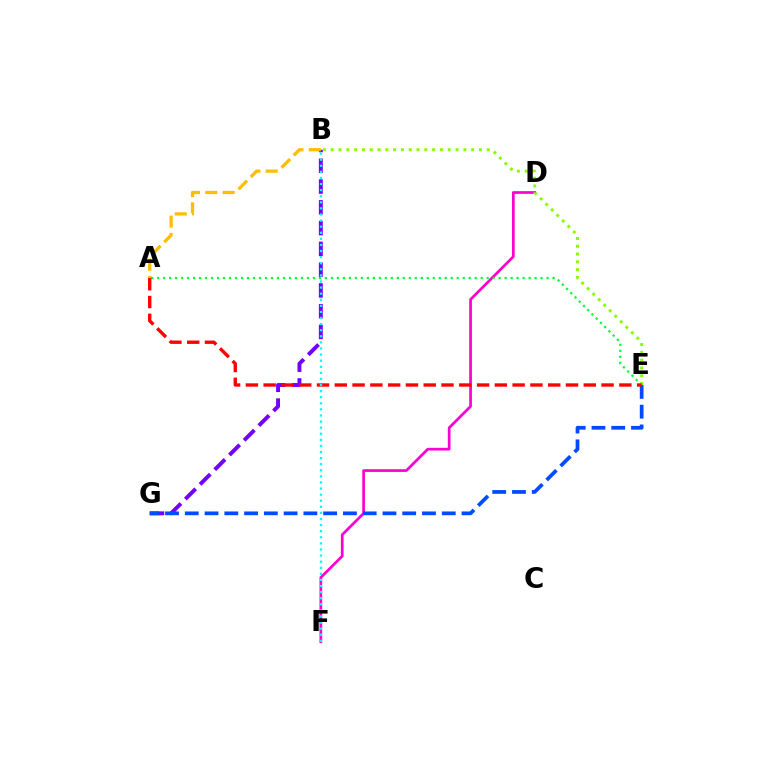{('D', 'F'): [{'color': '#ff00cf', 'line_style': 'solid', 'thickness': 1.95}], ('B', 'G'): [{'color': '#7200ff', 'line_style': 'dashed', 'thickness': 2.82}], ('E', 'G'): [{'color': '#004bff', 'line_style': 'dashed', 'thickness': 2.69}], ('A', 'B'): [{'color': '#ffbd00', 'line_style': 'dashed', 'thickness': 2.35}], ('A', 'E'): [{'color': '#00ff39', 'line_style': 'dotted', 'thickness': 1.63}, {'color': '#ff0000', 'line_style': 'dashed', 'thickness': 2.42}], ('B', 'E'): [{'color': '#84ff00', 'line_style': 'dotted', 'thickness': 2.12}], ('B', 'F'): [{'color': '#00fff6', 'line_style': 'dotted', 'thickness': 1.65}]}